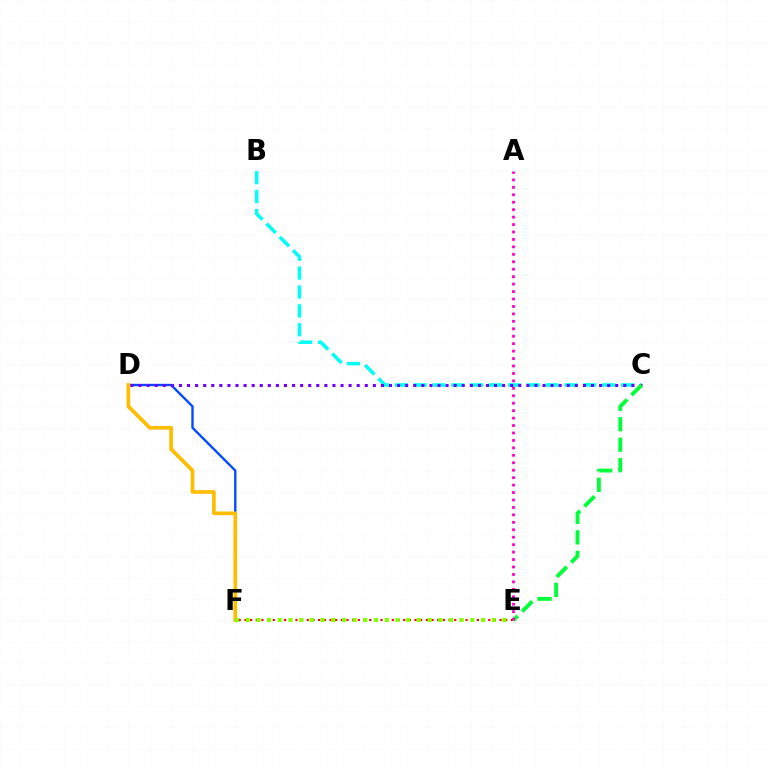{('E', 'F'): [{'color': '#ff0000', 'line_style': 'dotted', 'thickness': 1.54}, {'color': '#84ff00', 'line_style': 'dotted', 'thickness': 2.91}], ('D', 'F'): [{'color': '#004bff', 'line_style': 'solid', 'thickness': 1.69}, {'color': '#ffbd00', 'line_style': 'solid', 'thickness': 2.65}], ('B', 'C'): [{'color': '#00fff6', 'line_style': 'dashed', 'thickness': 2.56}], ('C', 'D'): [{'color': '#7200ff', 'line_style': 'dotted', 'thickness': 2.2}], ('C', 'E'): [{'color': '#00ff39', 'line_style': 'dashed', 'thickness': 2.78}], ('A', 'E'): [{'color': '#ff00cf', 'line_style': 'dotted', 'thickness': 2.02}]}